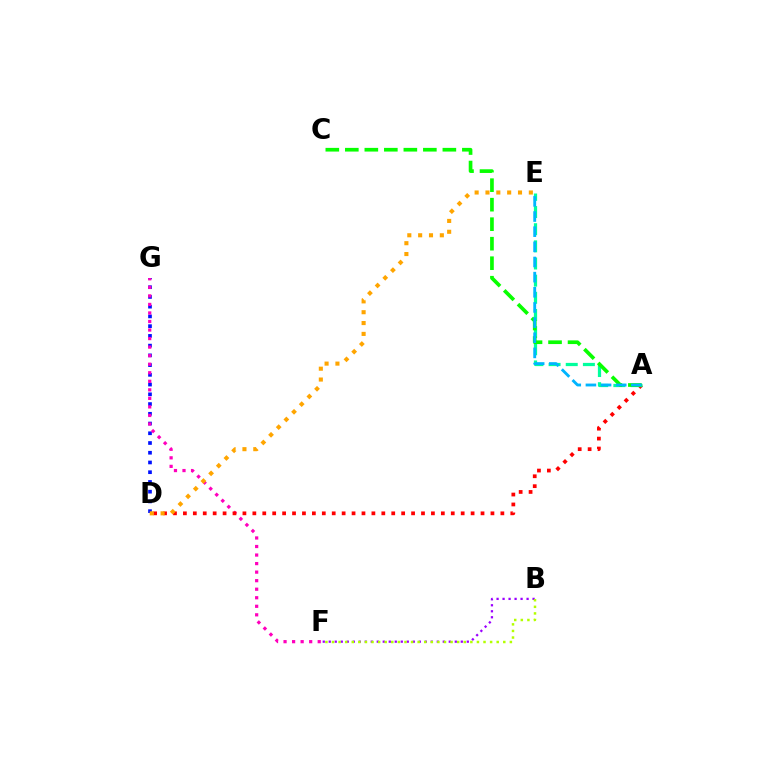{('B', 'F'): [{'color': '#9b00ff', 'line_style': 'dotted', 'thickness': 1.63}, {'color': '#b3ff00', 'line_style': 'dotted', 'thickness': 1.79}], ('D', 'G'): [{'color': '#0010ff', 'line_style': 'dotted', 'thickness': 2.65}], ('F', 'G'): [{'color': '#ff00bd', 'line_style': 'dotted', 'thickness': 2.32}], ('A', 'D'): [{'color': '#ff0000', 'line_style': 'dotted', 'thickness': 2.7}], ('A', 'E'): [{'color': '#00ff9d', 'line_style': 'dashed', 'thickness': 2.33}, {'color': '#00b5ff', 'line_style': 'dashed', 'thickness': 2.06}], ('A', 'C'): [{'color': '#08ff00', 'line_style': 'dashed', 'thickness': 2.65}], ('D', 'E'): [{'color': '#ffa500', 'line_style': 'dotted', 'thickness': 2.95}]}